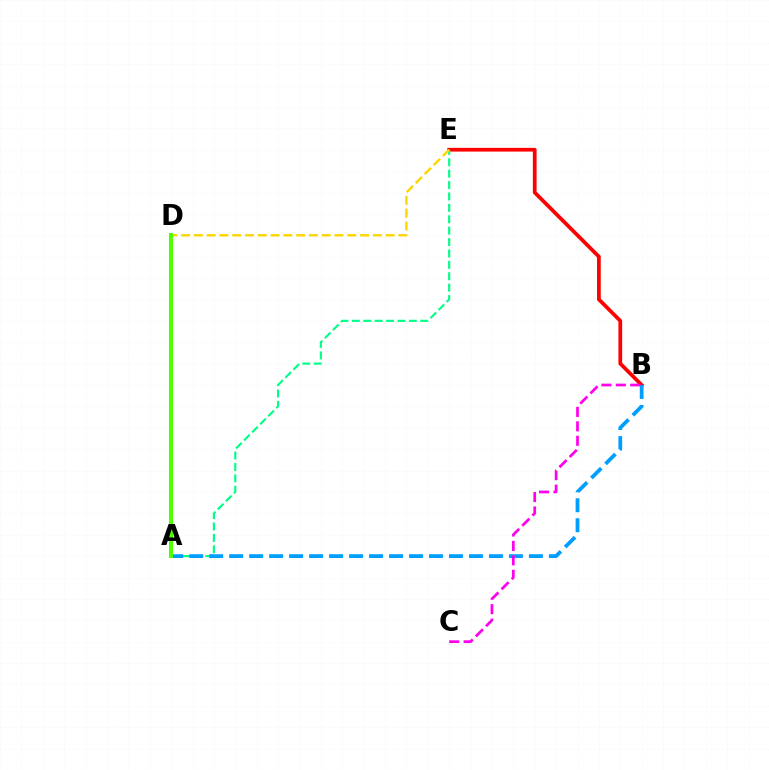{('B', 'E'): [{'color': '#ff0000', 'line_style': 'solid', 'thickness': 2.69}], ('A', 'E'): [{'color': '#00ff86', 'line_style': 'dashed', 'thickness': 1.55}], ('D', 'E'): [{'color': '#ffd500', 'line_style': 'dashed', 'thickness': 1.74}], ('A', 'D'): [{'color': '#3700ff', 'line_style': 'dotted', 'thickness': 2.76}, {'color': '#4fff00', 'line_style': 'solid', 'thickness': 2.93}], ('A', 'B'): [{'color': '#009eff', 'line_style': 'dashed', 'thickness': 2.71}], ('B', 'C'): [{'color': '#ff00ed', 'line_style': 'dashed', 'thickness': 1.96}]}